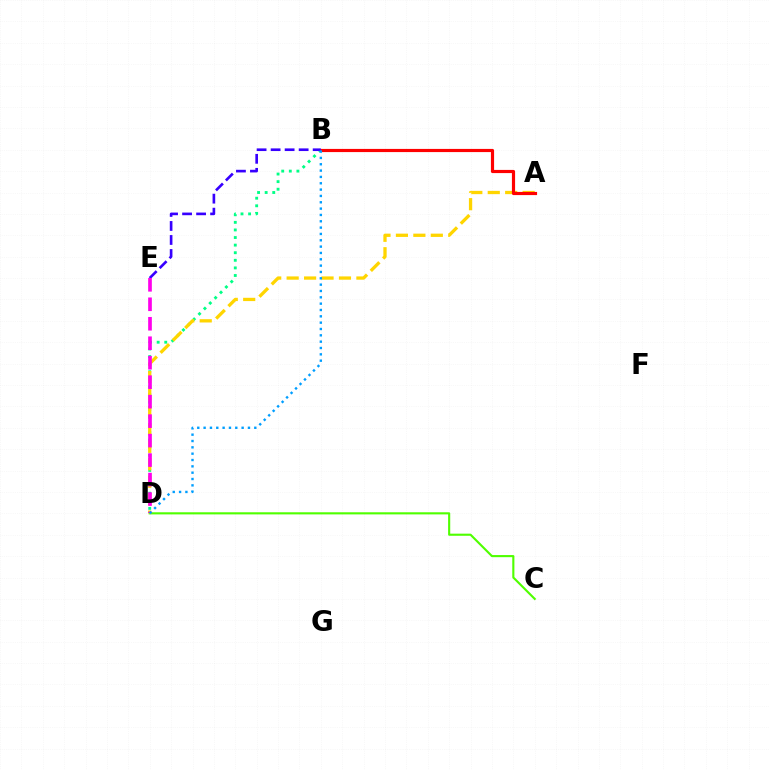{('C', 'D'): [{'color': '#4fff00', 'line_style': 'solid', 'thickness': 1.53}], ('B', 'D'): [{'color': '#00ff86', 'line_style': 'dotted', 'thickness': 2.06}, {'color': '#009eff', 'line_style': 'dotted', 'thickness': 1.72}], ('A', 'D'): [{'color': '#ffd500', 'line_style': 'dashed', 'thickness': 2.37}], ('A', 'B'): [{'color': '#ff0000', 'line_style': 'solid', 'thickness': 2.28}], ('B', 'E'): [{'color': '#3700ff', 'line_style': 'dashed', 'thickness': 1.9}], ('D', 'E'): [{'color': '#ff00ed', 'line_style': 'dashed', 'thickness': 2.65}]}